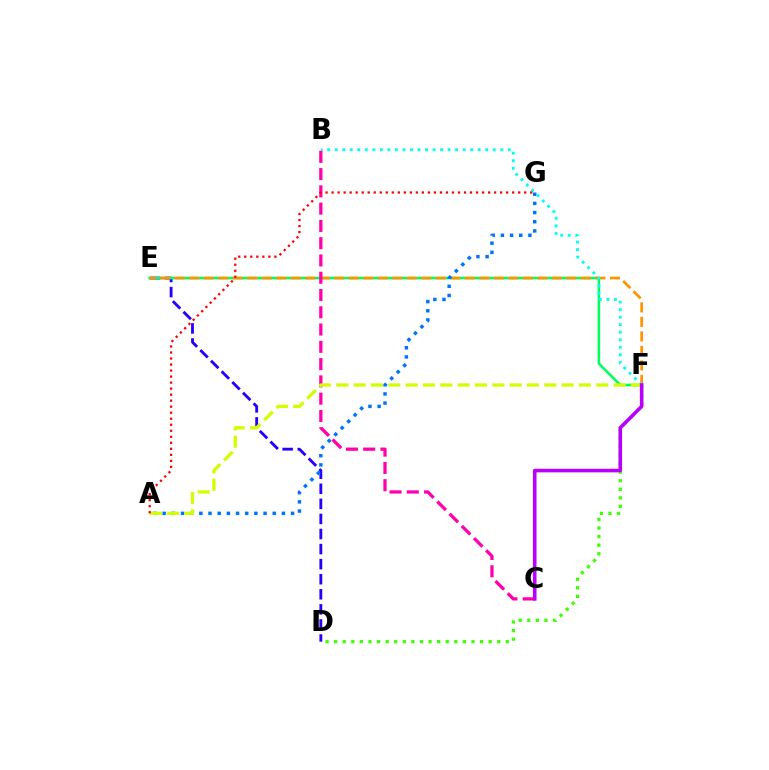{('D', 'E'): [{'color': '#2500ff', 'line_style': 'dashed', 'thickness': 2.05}], ('D', 'F'): [{'color': '#3dff00', 'line_style': 'dotted', 'thickness': 2.33}], ('E', 'F'): [{'color': '#00ff5c', 'line_style': 'solid', 'thickness': 1.84}, {'color': '#ff9400', 'line_style': 'dashed', 'thickness': 1.97}], ('A', 'G'): [{'color': '#0074ff', 'line_style': 'dotted', 'thickness': 2.49}, {'color': '#ff0000', 'line_style': 'dotted', 'thickness': 1.64}], ('B', 'F'): [{'color': '#00fff6', 'line_style': 'dotted', 'thickness': 2.04}], ('B', 'C'): [{'color': '#ff00ac', 'line_style': 'dashed', 'thickness': 2.35}], ('A', 'F'): [{'color': '#d1ff00', 'line_style': 'dashed', 'thickness': 2.35}], ('C', 'F'): [{'color': '#b900ff', 'line_style': 'solid', 'thickness': 2.59}]}